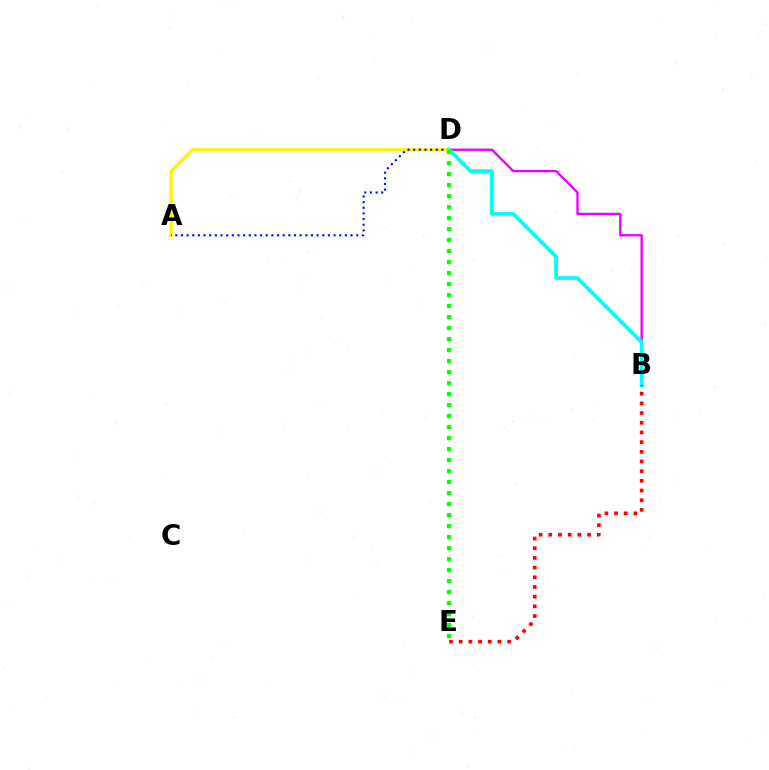{('B', 'D'): [{'color': '#ee00ff', 'line_style': 'solid', 'thickness': 1.68}, {'color': '#00fff6', 'line_style': 'solid', 'thickness': 2.71}], ('A', 'D'): [{'color': '#fcf500', 'line_style': 'solid', 'thickness': 2.31}, {'color': '#0010ff', 'line_style': 'dotted', 'thickness': 1.54}], ('D', 'E'): [{'color': '#08ff00', 'line_style': 'dotted', 'thickness': 2.99}], ('B', 'E'): [{'color': '#ff0000', 'line_style': 'dotted', 'thickness': 2.63}]}